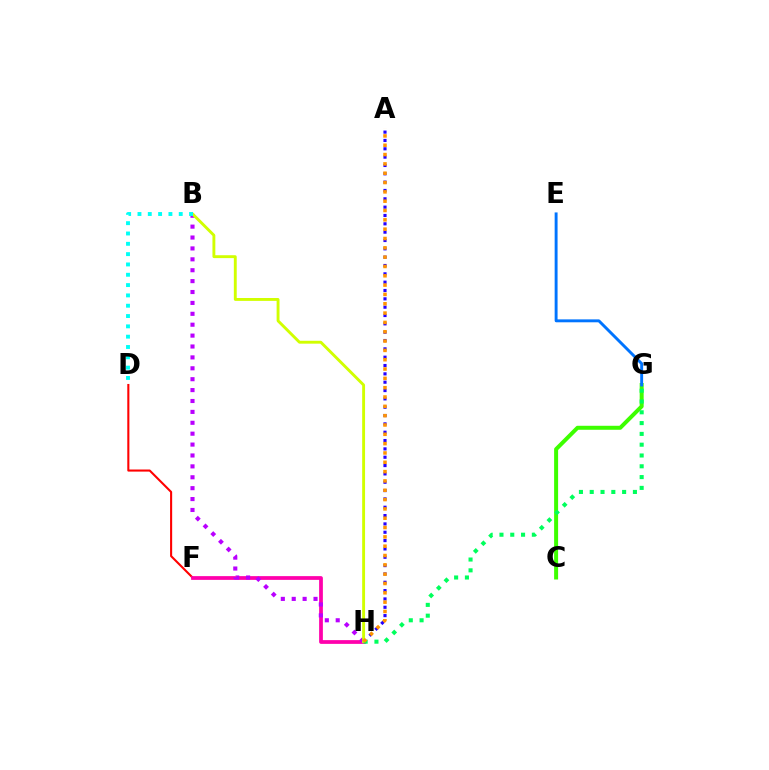{('C', 'G'): [{'color': '#3dff00', 'line_style': 'solid', 'thickness': 2.87}], ('A', 'H'): [{'color': '#2500ff', 'line_style': 'dotted', 'thickness': 2.26}, {'color': '#ff9400', 'line_style': 'dotted', 'thickness': 2.53}], ('D', 'F'): [{'color': '#ff0000', 'line_style': 'solid', 'thickness': 1.51}], ('F', 'H'): [{'color': '#ff00ac', 'line_style': 'solid', 'thickness': 2.7}], ('B', 'H'): [{'color': '#b900ff', 'line_style': 'dotted', 'thickness': 2.96}, {'color': '#d1ff00', 'line_style': 'solid', 'thickness': 2.08}], ('G', 'H'): [{'color': '#00ff5c', 'line_style': 'dotted', 'thickness': 2.93}], ('E', 'G'): [{'color': '#0074ff', 'line_style': 'solid', 'thickness': 2.1}], ('B', 'D'): [{'color': '#00fff6', 'line_style': 'dotted', 'thickness': 2.8}]}